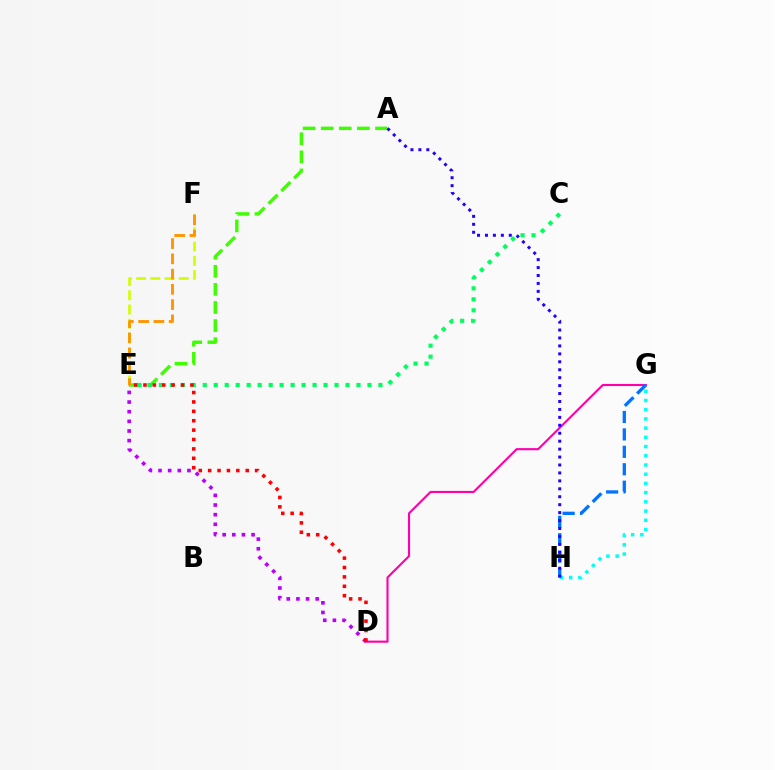{('D', 'G'): [{'color': '#ff00ac', 'line_style': 'solid', 'thickness': 1.53}], ('A', 'E'): [{'color': '#3dff00', 'line_style': 'dashed', 'thickness': 2.46}], ('D', 'E'): [{'color': '#b900ff', 'line_style': 'dotted', 'thickness': 2.62}, {'color': '#ff0000', 'line_style': 'dotted', 'thickness': 2.55}], ('G', 'H'): [{'color': '#00fff6', 'line_style': 'dotted', 'thickness': 2.5}, {'color': '#0074ff', 'line_style': 'dashed', 'thickness': 2.37}], ('E', 'F'): [{'color': '#d1ff00', 'line_style': 'dashed', 'thickness': 1.93}, {'color': '#ff9400', 'line_style': 'dashed', 'thickness': 2.07}], ('C', 'E'): [{'color': '#00ff5c', 'line_style': 'dotted', 'thickness': 2.98}], ('A', 'H'): [{'color': '#2500ff', 'line_style': 'dotted', 'thickness': 2.16}]}